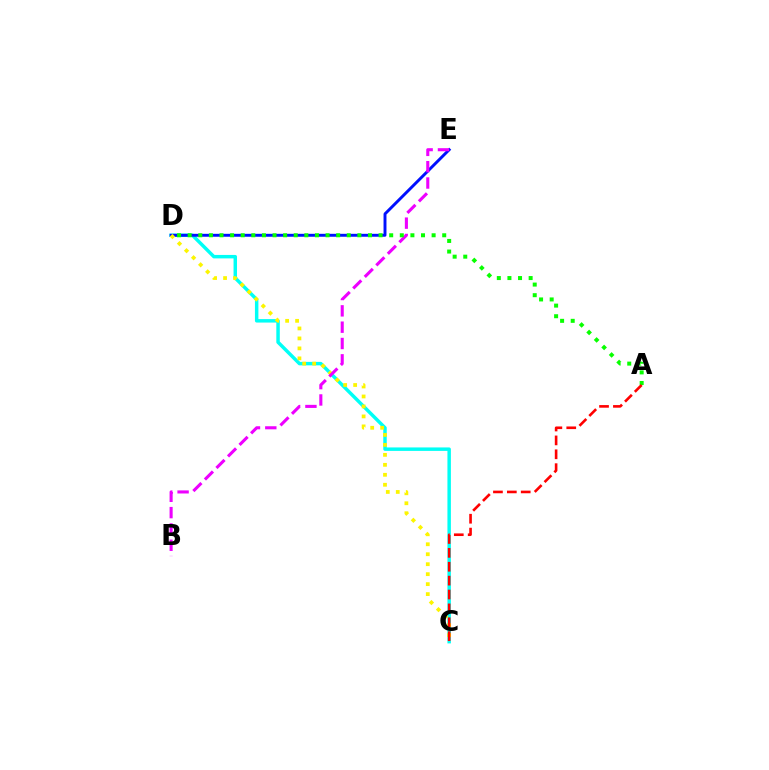{('C', 'D'): [{'color': '#00fff6', 'line_style': 'solid', 'thickness': 2.49}, {'color': '#fcf500', 'line_style': 'dotted', 'thickness': 2.71}], ('D', 'E'): [{'color': '#0010ff', 'line_style': 'solid', 'thickness': 2.11}], ('B', 'E'): [{'color': '#ee00ff', 'line_style': 'dashed', 'thickness': 2.22}], ('A', 'D'): [{'color': '#08ff00', 'line_style': 'dotted', 'thickness': 2.88}], ('A', 'C'): [{'color': '#ff0000', 'line_style': 'dashed', 'thickness': 1.89}]}